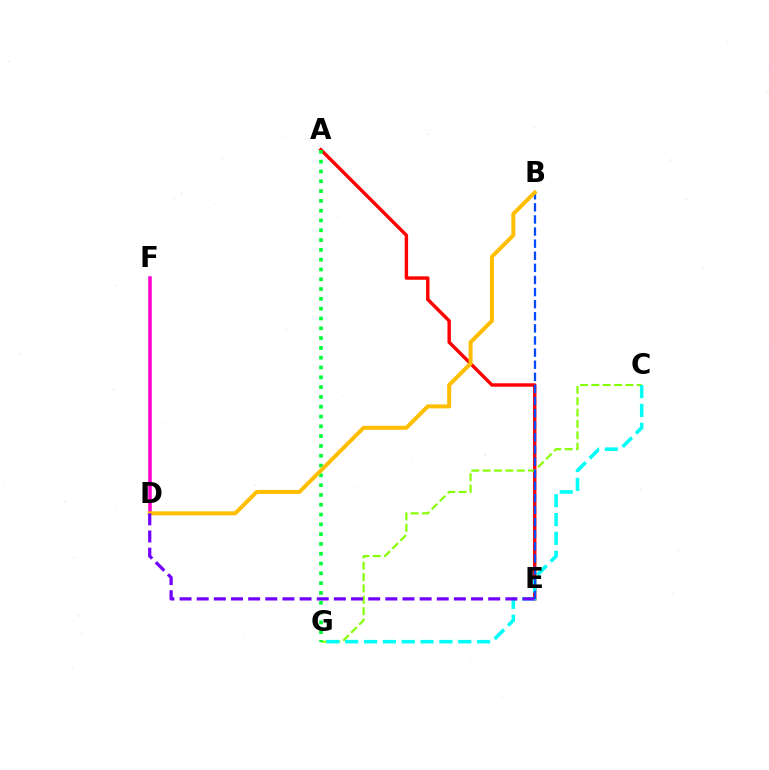{('D', 'F'): [{'color': '#ff00cf', 'line_style': 'solid', 'thickness': 2.54}], ('A', 'E'): [{'color': '#ff0000', 'line_style': 'solid', 'thickness': 2.47}], ('C', 'G'): [{'color': '#84ff00', 'line_style': 'dashed', 'thickness': 1.54}, {'color': '#00fff6', 'line_style': 'dashed', 'thickness': 2.56}], ('A', 'G'): [{'color': '#00ff39', 'line_style': 'dotted', 'thickness': 2.66}], ('B', 'E'): [{'color': '#004bff', 'line_style': 'dashed', 'thickness': 1.64}], ('B', 'D'): [{'color': '#ffbd00', 'line_style': 'solid', 'thickness': 2.87}], ('D', 'E'): [{'color': '#7200ff', 'line_style': 'dashed', 'thickness': 2.33}]}